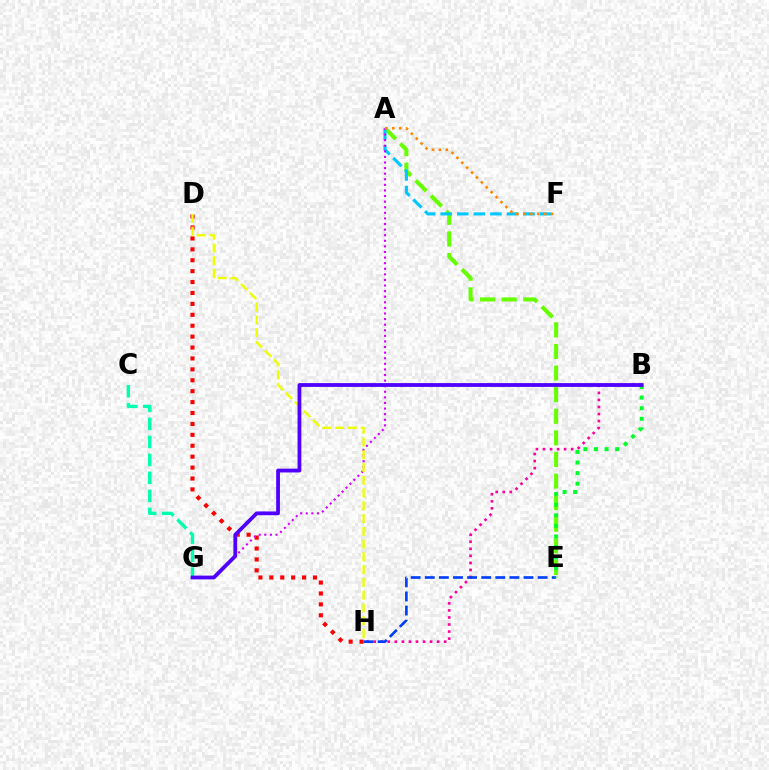{('A', 'E'): [{'color': '#66ff00', 'line_style': 'dashed', 'thickness': 2.93}], ('A', 'F'): [{'color': '#00c7ff', 'line_style': 'dashed', 'thickness': 2.25}, {'color': '#ff8800', 'line_style': 'dotted', 'thickness': 1.89}], ('B', 'H'): [{'color': '#ff00a0', 'line_style': 'dotted', 'thickness': 1.91}], ('D', 'H'): [{'color': '#ff0000', 'line_style': 'dotted', 'thickness': 2.96}, {'color': '#eeff00', 'line_style': 'dashed', 'thickness': 1.73}], ('A', 'G'): [{'color': '#d600ff', 'line_style': 'dotted', 'thickness': 1.52}], ('E', 'H'): [{'color': '#003fff', 'line_style': 'dashed', 'thickness': 1.92}], ('B', 'E'): [{'color': '#00ff27', 'line_style': 'dotted', 'thickness': 2.88}], ('C', 'G'): [{'color': '#00ffaf', 'line_style': 'dashed', 'thickness': 2.44}], ('B', 'G'): [{'color': '#4f00ff', 'line_style': 'solid', 'thickness': 2.73}]}